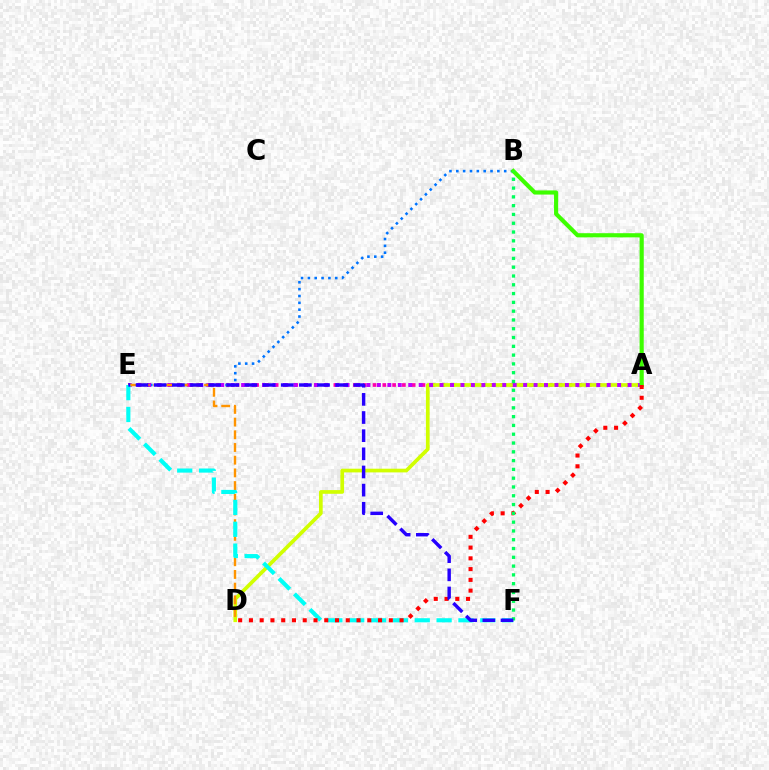{('A', 'E'): [{'color': '#ff00ac', 'line_style': 'dotted', 'thickness': 2.66}, {'color': '#b900ff', 'line_style': 'dotted', 'thickness': 2.84}], ('B', 'E'): [{'color': '#0074ff', 'line_style': 'dotted', 'thickness': 1.86}], ('A', 'D'): [{'color': '#d1ff00', 'line_style': 'solid', 'thickness': 2.67}, {'color': '#ff0000', 'line_style': 'dotted', 'thickness': 2.92}], ('D', 'E'): [{'color': '#ff9400', 'line_style': 'dashed', 'thickness': 1.72}], ('E', 'F'): [{'color': '#00fff6', 'line_style': 'dashed', 'thickness': 2.97}, {'color': '#2500ff', 'line_style': 'dashed', 'thickness': 2.47}], ('A', 'B'): [{'color': '#3dff00', 'line_style': 'solid', 'thickness': 2.99}], ('B', 'F'): [{'color': '#00ff5c', 'line_style': 'dotted', 'thickness': 2.39}]}